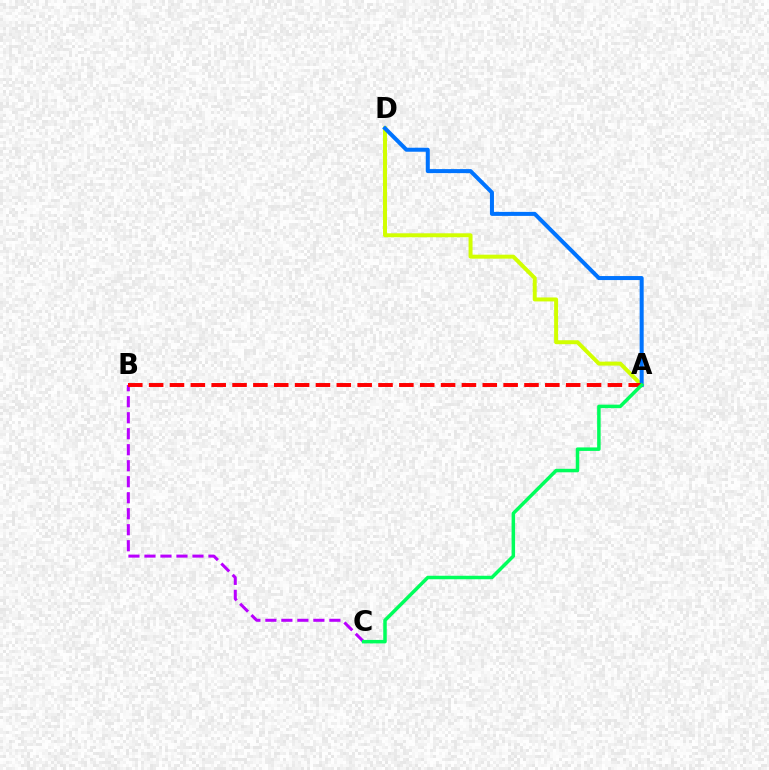{('A', 'D'): [{'color': '#d1ff00', 'line_style': 'solid', 'thickness': 2.85}, {'color': '#0074ff', 'line_style': 'solid', 'thickness': 2.89}], ('B', 'C'): [{'color': '#b900ff', 'line_style': 'dashed', 'thickness': 2.17}], ('A', 'B'): [{'color': '#ff0000', 'line_style': 'dashed', 'thickness': 2.83}], ('A', 'C'): [{'color': '#00ff5c', 'line_style': 'solid', 'thickness': 2.52}]}